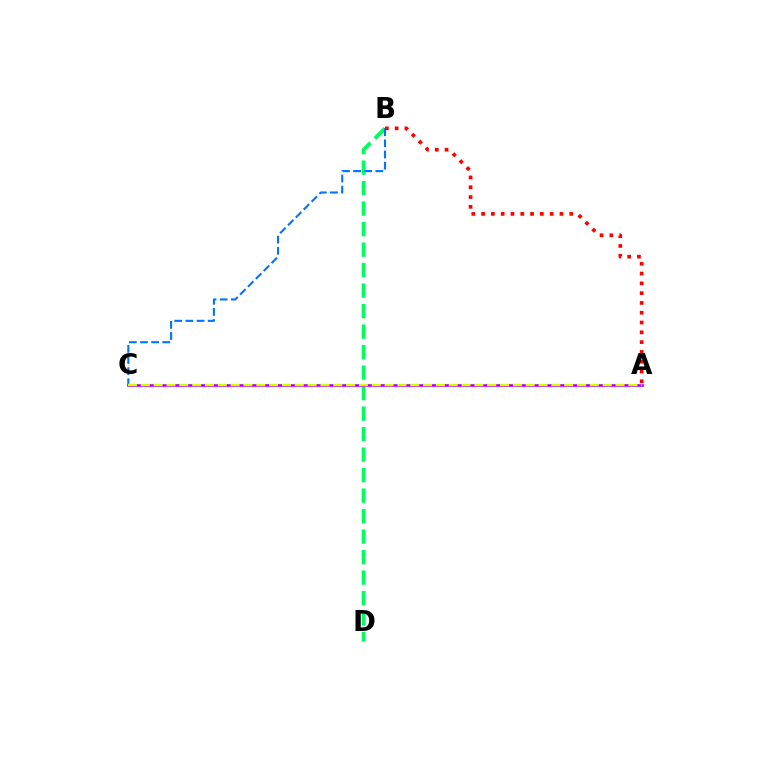{('B', 'D'): [{'color': '#00ff5c', 'line_style': 'dashed', 'thickness': 2.78}], ('A', 'C'): [{'color': '#b900ff', 'line_style': 'solid', 'thickness': 1.94}, {'color': '#d1ff00', 'line_style': 'dashed', 'thickness': 1.74}], ('B', 'C'): [{'color': '#0074ff', 'line_style': 'dashed', 'thickness': 1.51}], ('A', 'B'): [{'color': '#ff0000', 'line_style': 'dotted', 'thickness': 2.66}]}